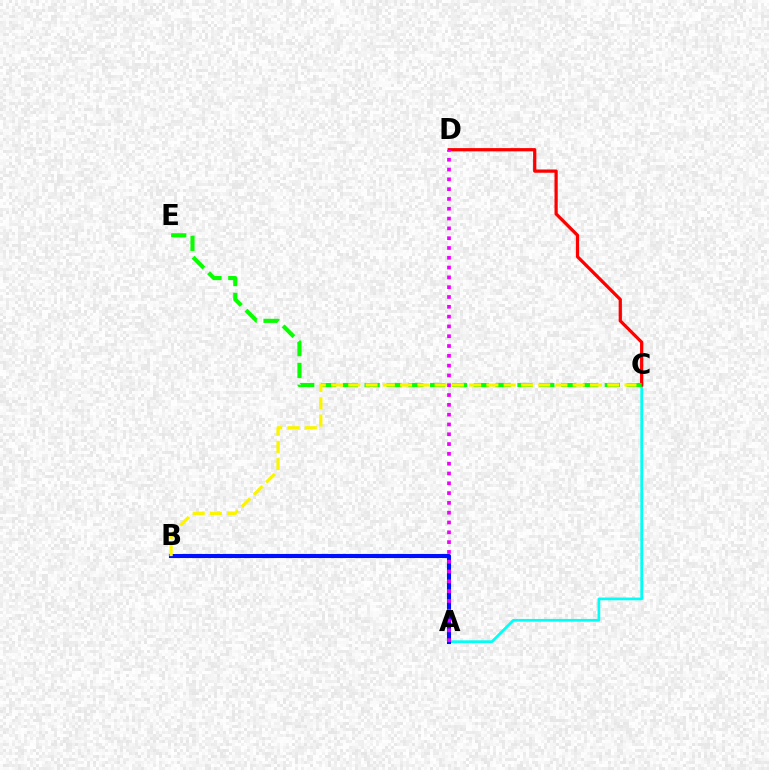{('A', 'C'): [{'color': '#00fff6', 'line_style': 'solid', 'thickness': 1.94}], ('C', 'D'): [{'color': '#ff0000', 'line_style': 'solid', 'thickness': 2.34}], ('C', 'E'): [{'color': '#08ff00', 'line_style': 'dashed', 'thickness': 2.97}], ('A', 'B'): [{'color': '#0010ff', 'line_style': 'solid', 'thickness': 2.94}], ('B', 'C'): [{'color': '#fcf500', 'line_style': 'dashed', 'thickness': 2.34}], ('A', 'D'): [{'color': '#ee00ff', 'line_style': 'dotted', 'thickness': 2.66}]}